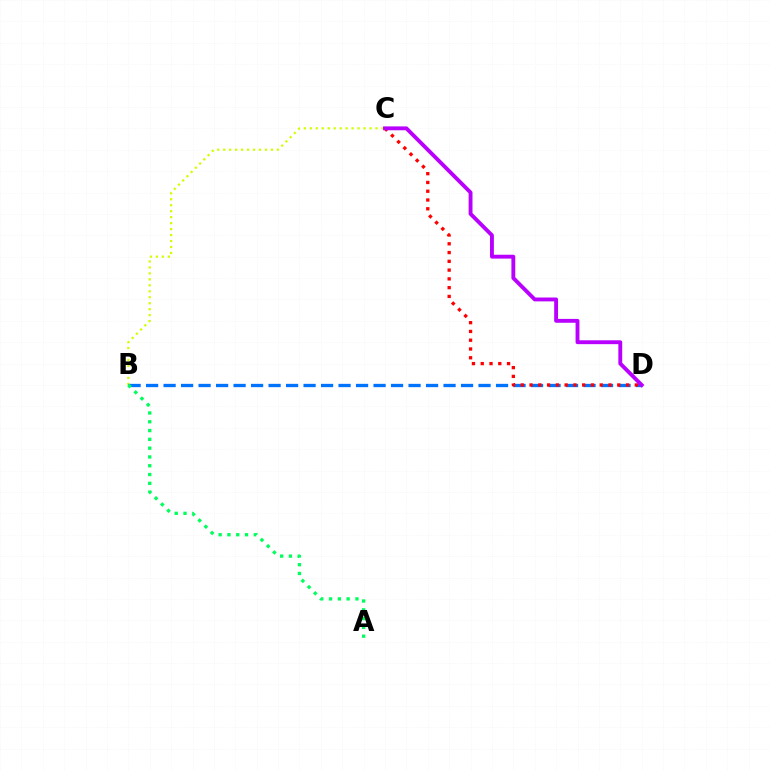{('B', 'C'): [{'color': '#d1ff00', 'line_style': 'dotted', 'thickness': 1.62}], ('B', 'D'): [{'color': '#0074ff', 'line_style': 'dashed', 'thickness': 2.38}], ('A', 'B'): [{'color': '#00ff5c', 'line_style': 'dotted', 'thickness': 2.39}], ('C', 'D'): [{'color': '#ff0000', 'line_style': 'dotted', 'thickness': 2.38}, {'color': '#b900ff', 'line_style': 'solid', 'thickness': 2.79}]}